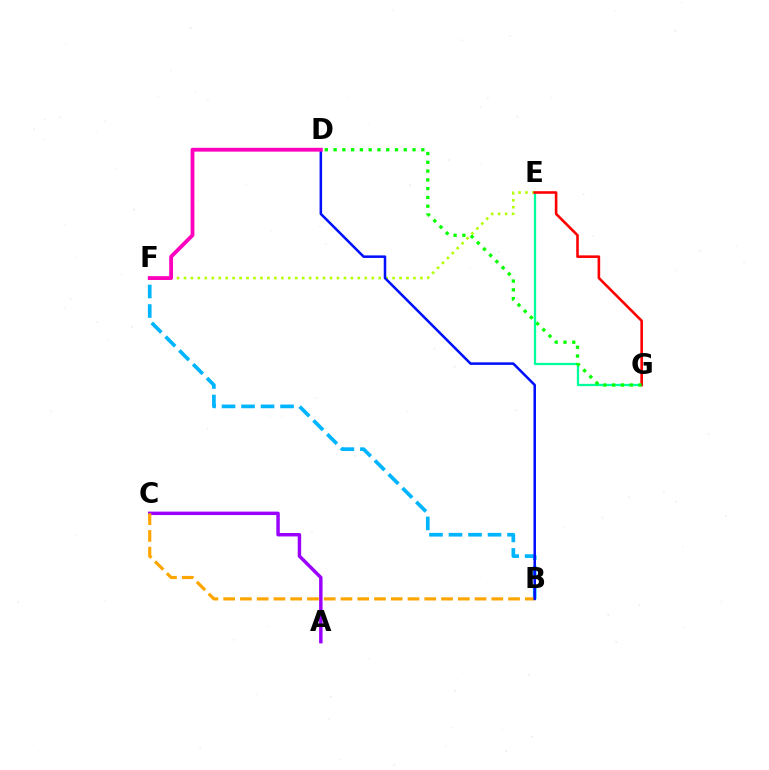{('B', 'F'): [{'color': '#00b5ff', 'line_style': 'dashed', 'thickness': 2.65}], ('E', 'F'): [{'color': '#b3ff00', 'line_style': 'dotted', 'thickness': 1.89}], ('A', 'C'): [{'color': '#9b00ff', 'line_style': 'solid', 'thickness': 2.48}], ('E', 'G'): [{'color': '#00ff9d', 'line_style': 'solid', 'thickness': 1.65}, {'color': '#ff0000', 'line_style': 'solid', 'thickness': 1.87}], ('B', 'C'): [{'color': '#ffa500', 'line_style': 'dashed', 'thickness': 2.28}], ('B', 'D'): [{'color': '#0010ff', 'line_style': 'solid', 'thickness': 1.82}], ('D', 'G'): [{'color': '#08ff00', 'line_style': 'dotted', 'thickness': 2.38}], ('D', 'F'): [{'color': '#ff00bd', 'line_style': 'solid', 'thickness': 2.74}]}